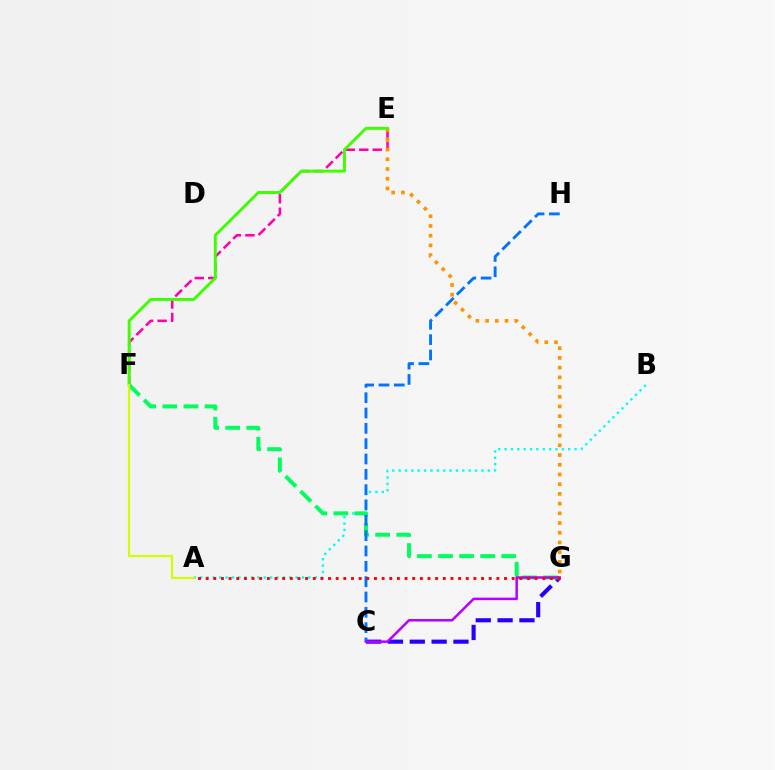{('E', 'F'): [{'color': '#ff00ac', 'line_style': 'dashed', 'thickness': 1.83}, {'color': '#3dff00', 'line_style': 'solid', 'thickness': 2.11}], ('A', 'B'): [{'color': '#00fff6', 'line_style': 'dotted', 'thickness': 1.73}], ('E', 'G'): [{'color': '#ff9400', 'line_style': 'dotted', 'thickness': 2.64}], ('C', 'G'): [{'color': '#2500ff', 'line_style': 'dashed', 'thickness': 2.97}, {'color': '#b900ff', 'line_style': 'solid', 'thickness': 1.81}], ('F', 'G'): [{'color': '#00ff5c', 'line_style': 'dashed', 'thickness': 2.86}], ('C', 'H'): [{'color': '#0074ff', 'line_style': 'dashed', 'thickness': 2.08}], ('A', 'F'): [{'color': '#d1ff00', 'line_style': 'solid', 'thickness': 1.56}], ('A', 'G'): [{'color': '#ff0000', 'line_style': 'dotted', 'thickness': 2.08}]}